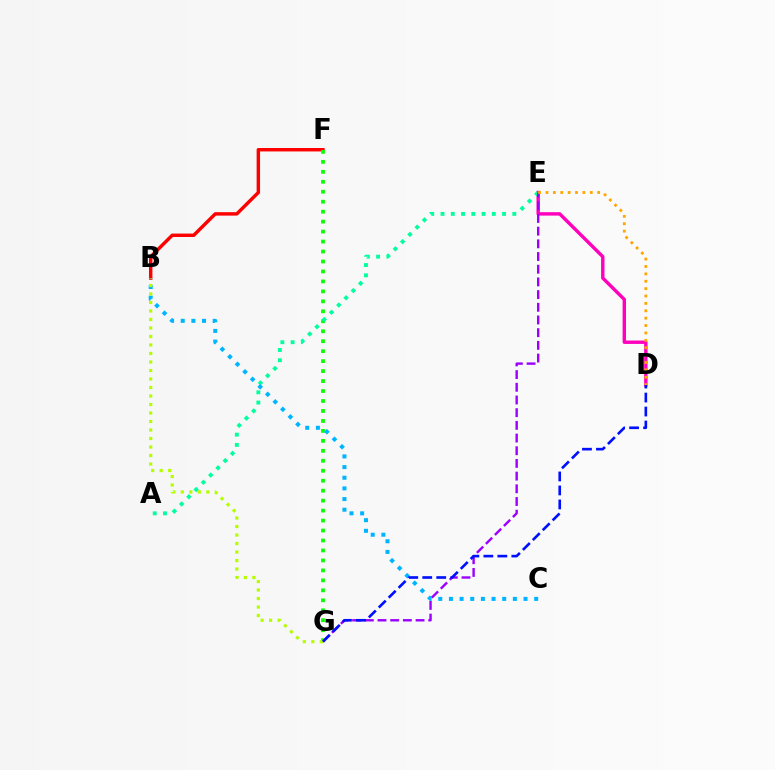{('B', 'F'): [{'color': '#ff0000', 'line_style': 'solid', 'thickness': 2.47}], ('D', 'E'): [{'color': '#ff00bd', 'line_style': 'solid', 'thickness': 2.46}, {'color': '#ffa500', 'line_style': 'dotted', 'thickness': 2.01}], ('F', 'G'): [{'color': '#08ff00', 'line_style': 'dotted', 'thickness': 2.71}], ('A', 'E'): [{'color': '#00ff9d', 'line_style': 'dotted', 'thickness': 2.79}], ('B', 'C'): [{'color': '#00b5ff', 'line_style': 'dotted', 'thickness': 2.9}], ('E', 'G'): [{'color': '#9b00ff', 'line_style': 'dashed', 'thickness': 1.72}], ('B', 'G'): [{'color': '#b3ff00', 'line_style': 'dotted', 'thickness': 2.31}], ('D', 'G'): [{'color': '#0010ff', 'line_style': 'dashed', 'thickness': 1.9}]}